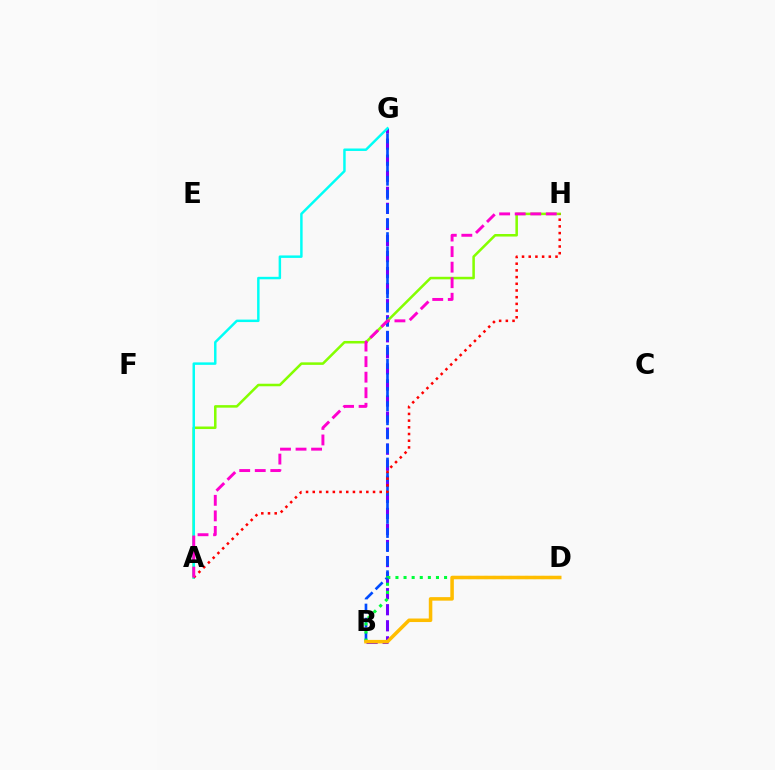{('B', 'G'): [{'color': '#7200ff', 'line_style': 'dashed', 'thickness': 2.18}, {'color': '#004bff', 'line_style': 'dashed', 'thickness': 1.91}], ('A', 'H'): [{'color': '#84ff00', 'line_style': 'solid', 'thickness': 1.82}, {'color': '#ff0000', 'line_style': 'dotted', 'thickness': 1.82}, {'color': '#ff00cf', 'line_style': 'dashed', 'thickness': 2.11}], ('A', 'G'): [{'color': '#00fff6', 'line_style': 'solid', 'thickness': 1.78}], ('B', 'D'): [{'color': '#00ff39', 'line_style': 'dotted', 'thickness': 2.2}, {'color': '#ffbd00', 'line_style': 'solid', 'thickness': 2.54}]}